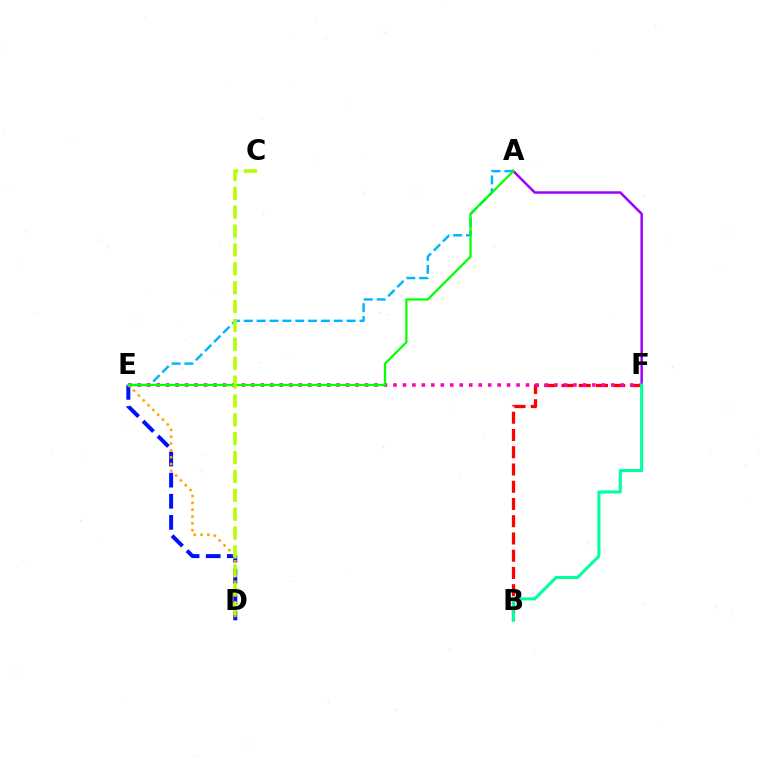{('D', 'E'): [{'color': '#0010ff', 'line_style': 'dashed', 'thickness': 2.87}, {'color': '#ffa500', 'line_style': 'dotted', 'thickness': 1.85}], ('B', 'F'): [{'color': '#ff0000', 'line_style': 'dashed', 'thickness': 2.34}, {'color': '#00ff9d', 'line_style': 'solid', 'thickness': 2.2}], ('A', 'E'): [{'color': '#00b5ff', 'line_style': 'dashed', 'thickness': 1.75}, {'color': '#08ff00', 'line_style': 'solid', 'thickness': 1.63}], ('E', 'F'): [{'color': '#ff00bd', 'line_style': 'dotted', 'thickness': 2.57}], ('A', 'F'): [{'color': '#9b00ff', 'line_style': 'solid', 'thickness': 1.78}], ('C', 'D'): [{'color': '#b3ff00', 'line_style': 'dashed', 'thickness': 2.56}]}